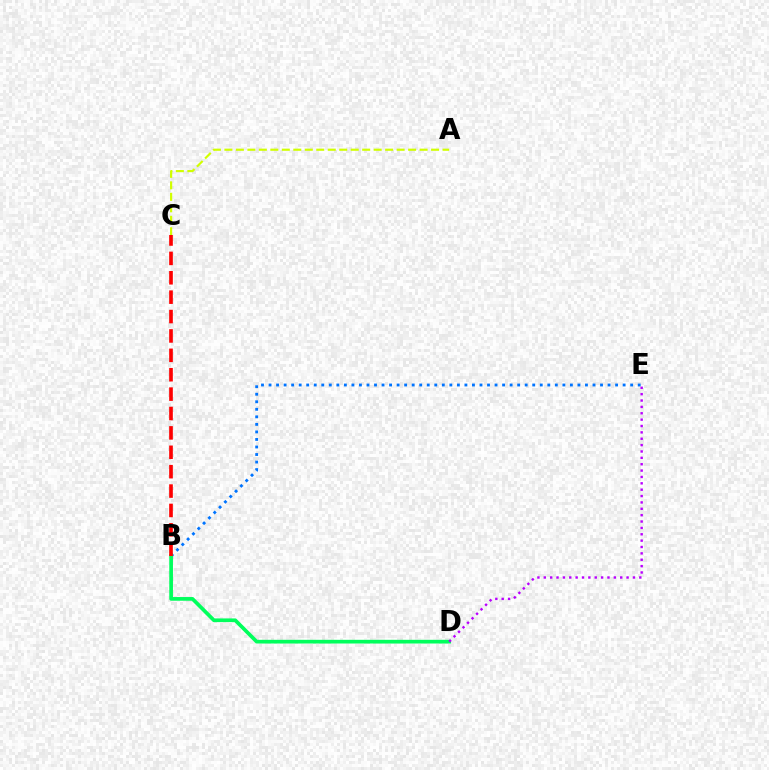{('B', 'E'): [{'color': '#0074ff', 'line_style': 'dotted', 'thickness': 2.05}], ('A', 'C'): [{'color': '#d1ff00', 'line_style': 'dashed', 'thickness': 1.56}], ('B', 'D'): [{'color': '#00ff5c', 'line_style': 'solid', 'thickness': 2.67}], ('D', 'E'): [{'color': '#b900ff', 'line_style': 'dotted', 'thickness': 1.73}], ('B', 'C'): [{'color': '#ff0000', 'line_style': 'dashed', 'thickness': 2.63}]}